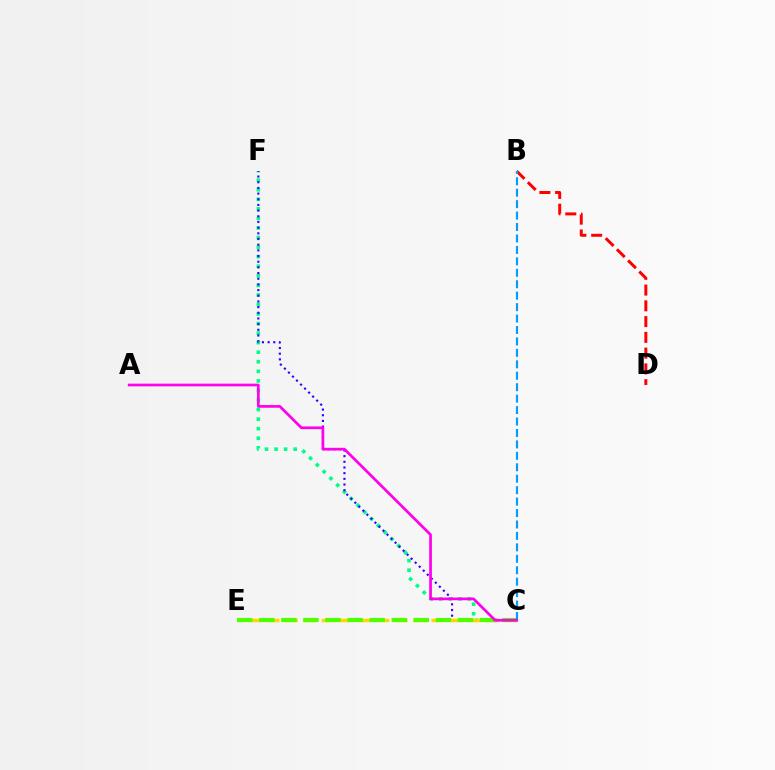{('C', 'F'): [{'color': '#00ff86', 'line_style': 'dotted', 'thickness': 2.6}, {'color': '#3700ff', 'line_style': 'dotted', 'thickness': 1.54}], ('B', 'D'): [{'color': '#ff0000', 'line_style': 'dashed', 'thickness': 2.14}], ('C', 'E'): [{'color': '#ffd500', 'line_style': 'dashed', 'thickness': 2.49}, {'color': '#4fff00', 'line_style': 'dashed', 'thickness': 3.0}], ('B', 'C'): [{'color': '#009eff', 'line_style': 'dashed', 'thickness': 1.55}], ('A', 'C'): [{'color': '#ff00ed', 'line_style': 'solid', 'thickness': 1.95}]}